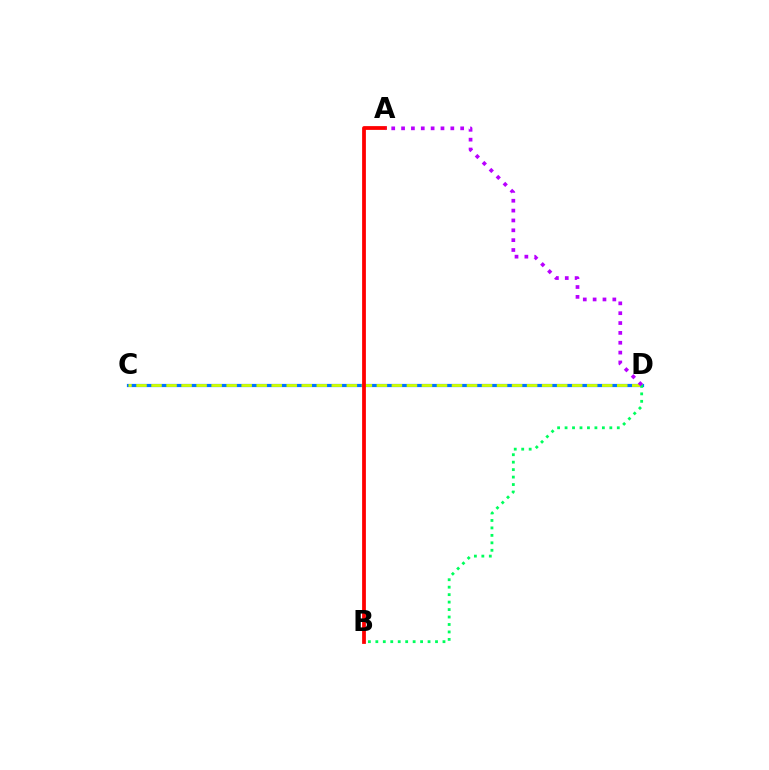{('C', 'D'): [{'color': '#0074ff', 'line_style': 'solid', 'thickness': 2.3}, {'color': '#d1ff00', 'line_style': 'dashed', 'thickness': 2.04}], ('A', 'B'): [{'color': '#ff0000', 'line_style': 'solid', 'thickness': 2.71}], ('B', 'D'): [{'color': '#00ff5c', 'line_style': 'dotted', 'thickness': 2.03}], ('A', 'D'): [{'color': '#b900ff', 'line_style': 'dotted', 'thickness': 2.68}]}